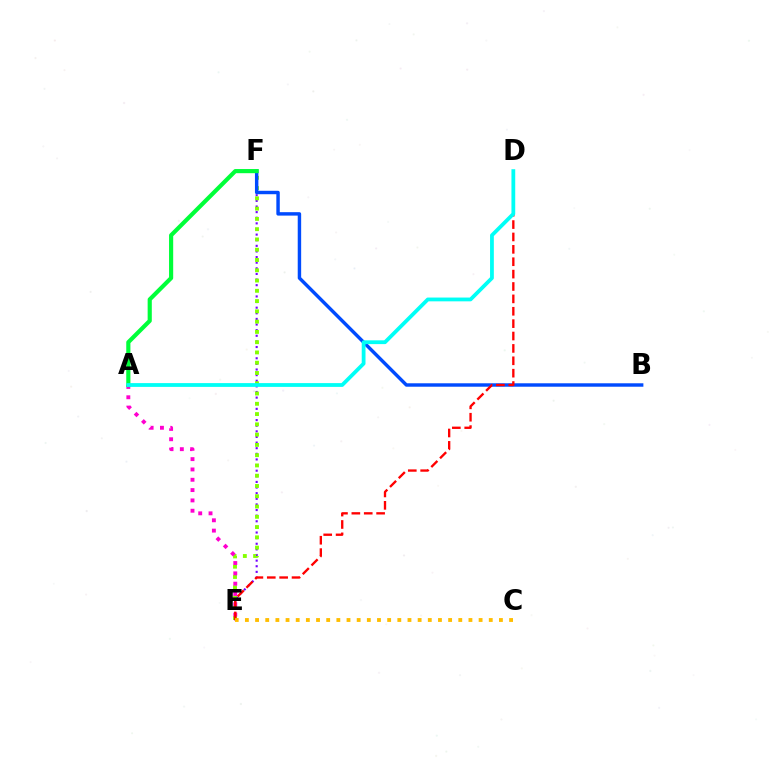{('E', 'F'): [{'color': '#7200ff', 'line_style': 'dotted', 'thickness': 1.53}, {'color': '#84ff00', 'line_style': 'dotted', 'thickness': 2.79}], ('B', 'F'): [{'color': '#004bff', 'line_style': 'solid', 'thickness': 2.47}], ('A', 'E'): [{'color': '#ff00cf', 'line_style': 'dotted', 'thickness': 2.8}], ('A', 'F'): [{'color': '#00ff39', 'line_style': 'solid', 'thickness': 2.99}], ('D', 'E'): [{'color': '#ff0000', 'line_style': 'dashed', 'thickness': 1.68}], ('A', 'D'): [{'color': '#00fff6', 'line_style': 'solid', 'thickness': 2.73}], ('C', 'E'): [{'color': '#ffbd00', 'line_style': 'dotted', 'thickness': 2.76}]}